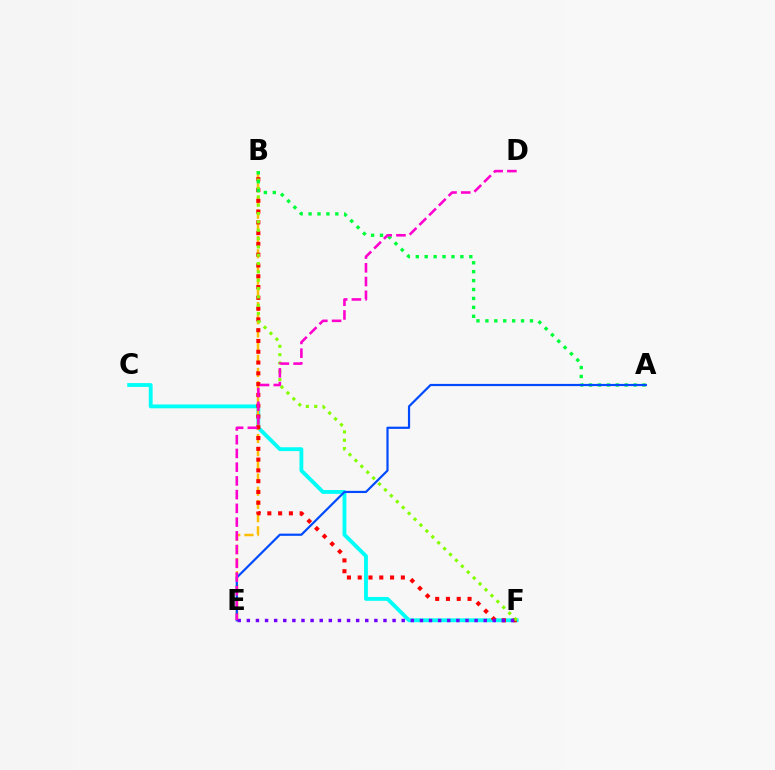{('C', 'F'): [{'color': '#00fff6', 'line_style': 'solid', 'thickness': 2.77}], ('B', 'E'): [{'color': '#ffbd00', 'line_style': 'dashed', 'thickness': 1.79}], ('B', 'F'): [{'color': '#ff0000', 'line_style': 'dotted', 'thickness': 2.93}, {'color': '#84ff00', 'line_style': 'dotted', 'thickness': 2.27}], ('A', 'B'): [{'color': '#00ff39', 'line_style': 'dotted', 'thickness': 2.42}], ('E', 'F'): [{'color': '#7200ff', 'line_style': 'dotted', 'thickness': 2.48}], ('A', 'E'): [{'color': '#004bff', 'line_style': 'solid', 'thickness': 1.58}], ('D', 'E'): [{'color': '#ff00cf', 'line_style': 'dashed', 'thickness': 1.87}]}